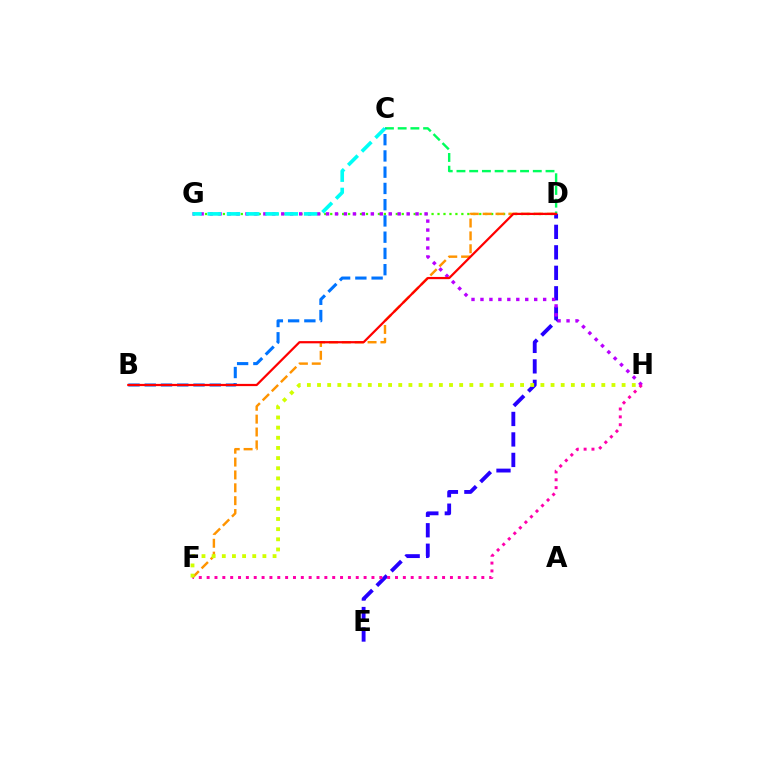{('D', 'G'): [{'color': '#3dff00', 'line_style': 'dotted', 'thickness': 1.62}], ('D', 'E'): [{'color': '#2500ff', 'line_style': 'dashed', 'thickness': 2.78}], ('D', 'F'): [{'color': '#ff9400', 'line_style': 'dashed', 'thickness': 1.75}], ('G', 'H'): [{'color': '#b900ff', 'line_style': 'dotted', 'thickness': 2.43}], ('C', 'D'): [{'color': '#00ff5c', 'line_style': 'dashed', 'thickness': 1.73}], ('F', 'H'): [{'color': '#ff00ac', 'line_style': 'dotted', 'thickness': 2.13}, {'color': '#d1ff00', 'line_style': 'dotted', 'thickness': 2.76}], ('B', 'C'): [{'color': '#0074ff', 'line_style': 'dashed', 'thickness': 2.21}], ('C', 'G'): [{'color': '#00fff6', 'line_style': 'dashed', 'thickness': 2.62}], ('B', 'D'): [{'color': '#ff0000', 'line_style': 'solid', 'thickness': 1.6}]}